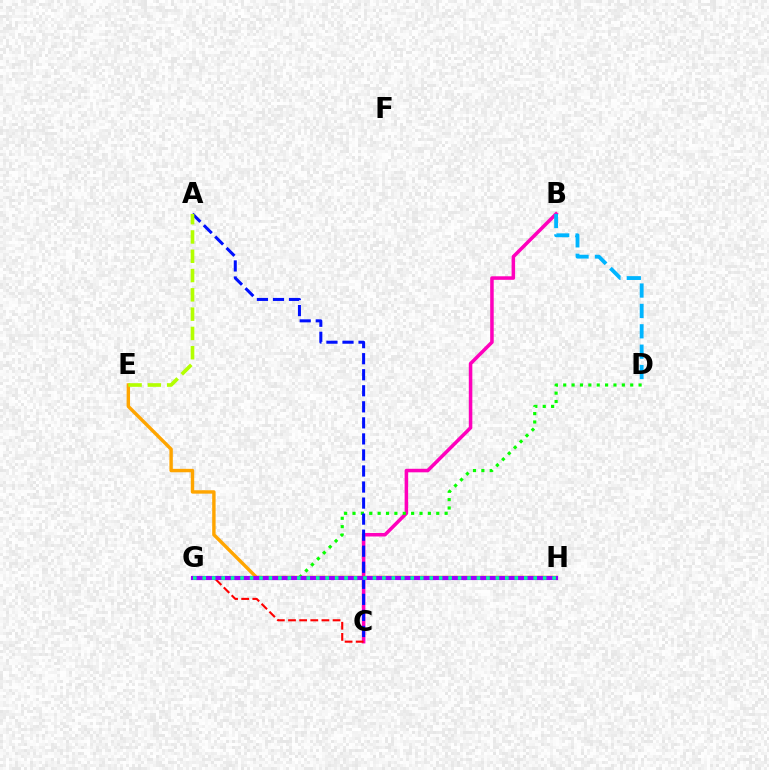{('B', 'C'): [{'color': '#ff00bd', 'line_style': 'solid', 'thickness': 2.54}], ('E', 'H'): [{'color': '#ffa500', 'line_style': 'solid', 'thickness': 2.46}], ('C', 'G'): [{'color': '#ff0000', 'line_style': 'dashed', 'thickness': 1.51}], ('D', 'G'): [{'color': '#08ff00', 'line_style': 'dotted', 'thickness': 2.28}], ('A', 'C'): [{'color': '#0010ff', 'line_style': 'dashed', 'thickness': 2.18}], ('G', 'H'): [{'color': '#9b00ff', 'line_style': 'solid', 'thickness': 2.98}, {'color': '#00ff9d', 'line_style': 'dotted', 'thickness': 2.57}], ('A', 'E'): [{'color': '#b3ff00', 'line_style': 'dashed', 'thickness': 2.62}], ('B', 'D'): [{'color': '#00b5ff', 'line_style': 'dashed', 'thickness': 2.77}]}